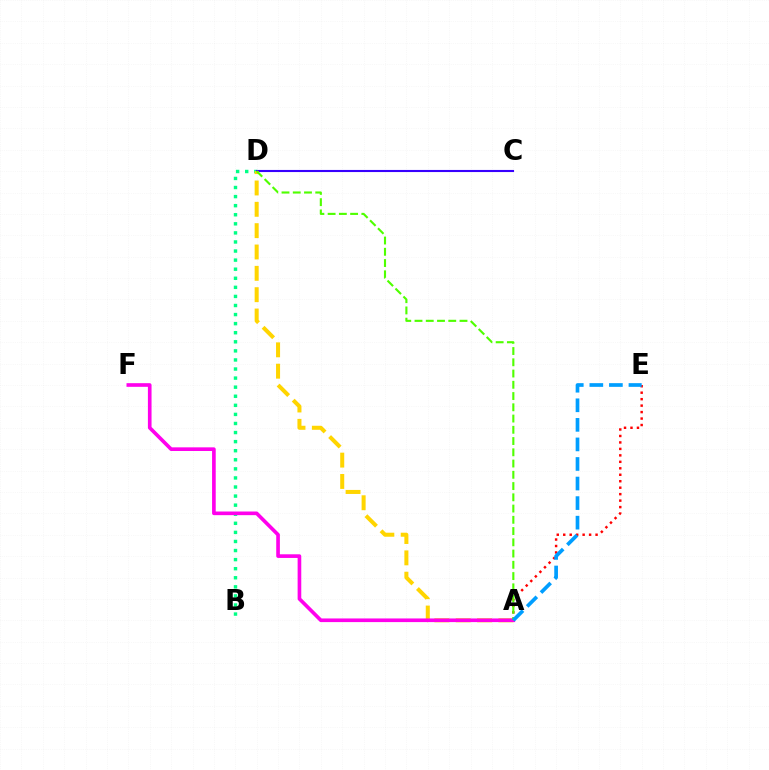{('B', 'D'): [{'color': '#00ff86', 'line_style': 'dotted', 'thickness': 2.47}], ('A', 'E'): [{'color': '#ff0000', 'line_style': 'dotted', 'thickness': 1.76}, {'color': '#009eff', 'line_style': 'dashed', 'thickness': 2.66}], ('C', 'D'): [{'color': '#3700ff', 'line_style': 'solid', 'thickness': 1.52}], ('A', 'D'): [{'color': '#ffd500', 'line_style': 'dashed', 'thickness': 2.9}, {'color': '#4fff00', 'line_style': 'dashed', 'thickness': 1.53}], ('A', 'F'): [{'color': '#ff00ed', 'line_style': 'solid', 'thickness': 2.63}]}